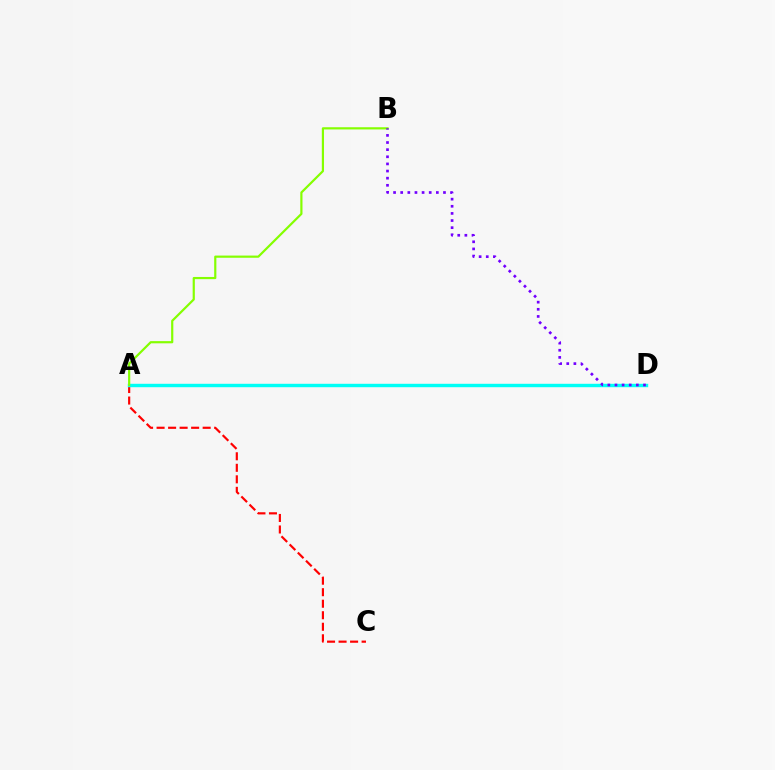{('A', 'C'): [{'color': '#ff0000', 'line_style': 'dashed', 'thickness': 1.56}], ('A', 'D'): [{'color': '#00fff6', 'line_style': 'solid', 'thickness': 2.46}], ('A', 'B'): [{'color': '#84ff00', 'line_style': 'solid', 'thickness': 1.58}], ('B', 'D'): [{'color': '#7200ff', 'line_style': 'dotted', 'thickness': 1.94}]}